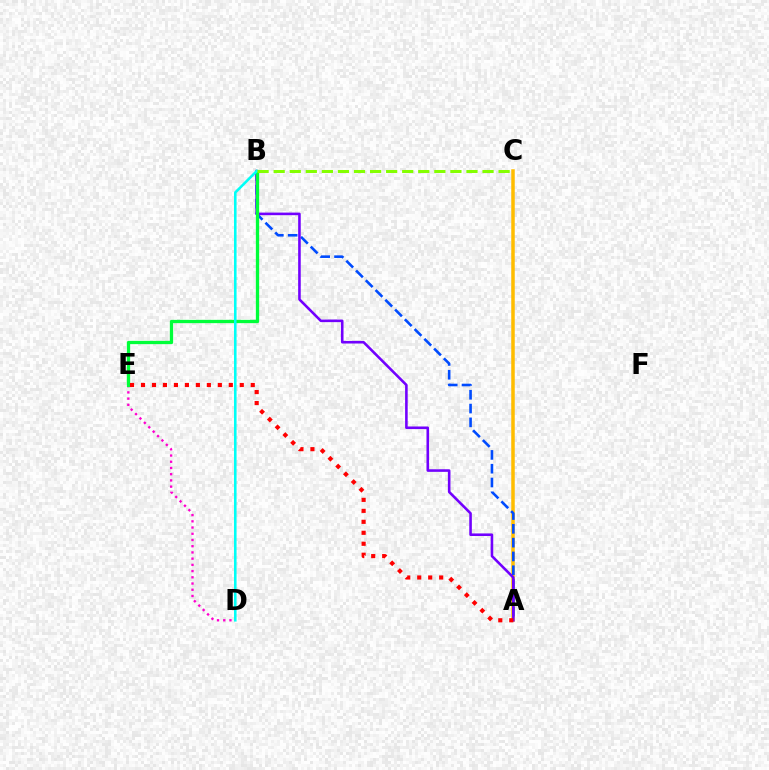{('A', 'C'): [{'color': '#ffbd00', 'line_style': 'solid', 'thickness': 2.52}], ('A', 'B'): [{'color': '#004bff', 'line_style': 'dashed', 'thickness': 1.87}, {'color': '#7200ff', 'line_style': 'solid', 'thickness': 1.86}], ('D', 'E'): [{'color': '#ff00cf', 'line_style': 'dotted', 'thickness': 1.69}], ('B', 'E'): [{'color': '#00ff39', 'line_style': 'solid', 'thickness': 2.37}], ('A', 'E'): [{'color': '#ff0000', 'line_style': 'dotted', 'thickness': 2.98}], ('B', 'D'): [{'color': '#00fff6', 'line_style': 'solid', 'thickness': 1.86}], ('B', 'C'): [{'color': '#84ff00', 'line_style': 'dashed', 'thickness': 2.18}]}